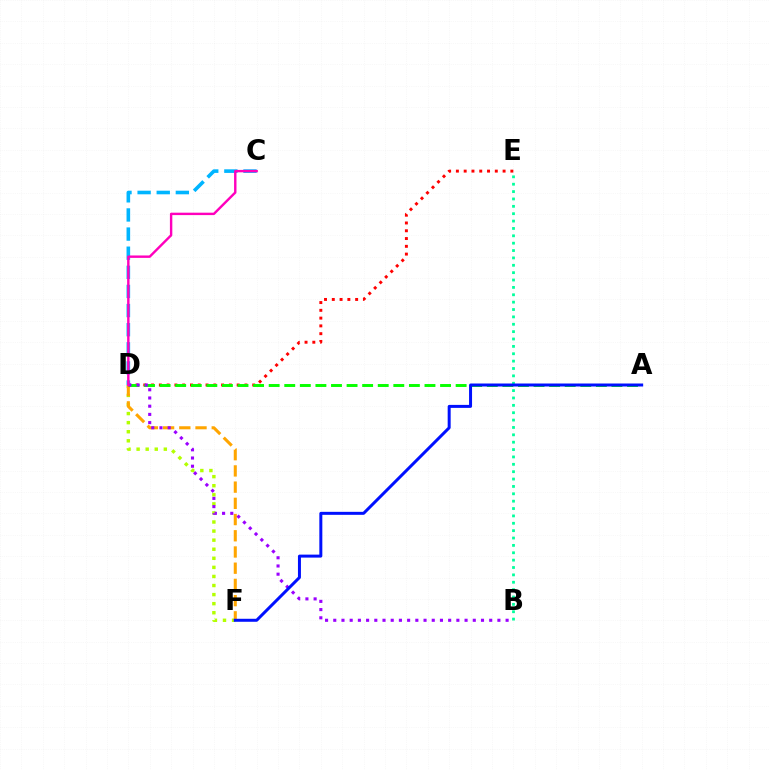{('D', 'F'): [{'color': '#b3ff00', 'line_style': 'dotted', 'thickness': 2.47}, {'color': '#ffa500', 'line_style': 'dashed', 'thickness': 2.2}], ('D', 'E'): [{'color': '#ff0000', 'line_style': 'dotted', 'thickness': 2.11}], ('C', 'D'): [{'color': '#00b5ff', 'line_style': 'dashed', 'thickness': 2.6}, {'color': '#ff00bd', 'line_style': 'solid', 'thickness': 1.74}], ('A', 'D'): [{'color': '#08ff00', 'line_style': 'dashed', 'thickness': 2.12}], ('B', 'E'): [{'color': '#00ff9d', 'line_style': 'dotted', 'thickness': 2.0}], ('B', 'D'): [{'color': '#9b00ff', 'line_style': 'dotted', 'thickness': 2.23}], ('A', 'F'): [{'color': '#0010ff', 'line_style': 'solid', 'thickness': 2.15}]}